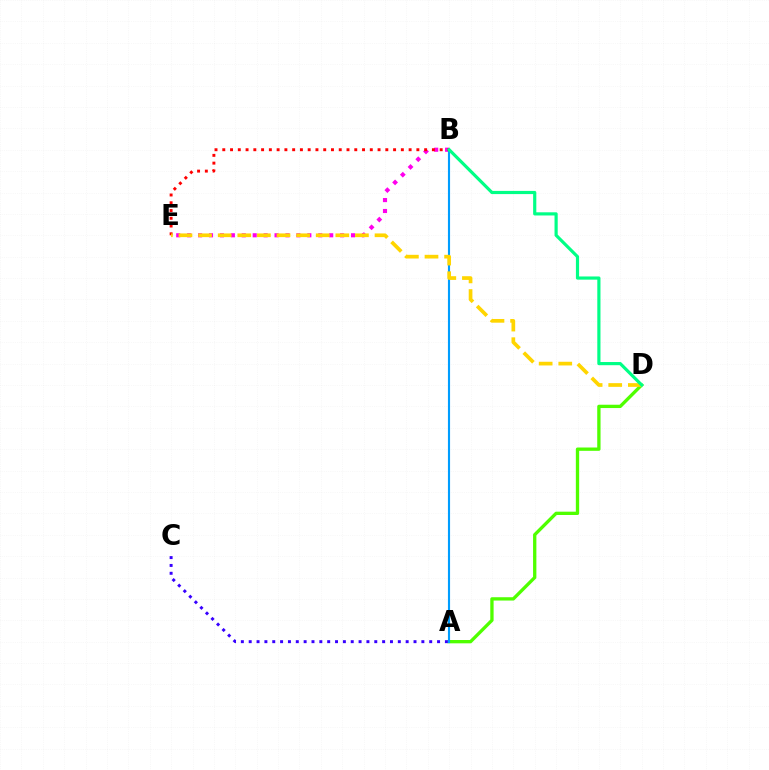{('B', 'E'): [{'color': '#ff00ed', 'line_style': 'dotted', 'thickness': 2.97}, {'color': '#ff0000', 'line_style': 'dotted', 'thickness': 2.11}], ('A', 'D'): [{'color': '#4fff00', 'line_style': 'solid', 'thickness': 2.39}], ('A', 'C'): [{'color': '#3700ff', 'line_style': 'dotted', 'thickness': 2.13}], ('A', 'B'): [{'color': '#009eff', 'line_style': 'solid', 'thickness': 1.54}], ('D', 'E'): [{'color': '#ffd500', 'line_style': 'dashed', 'thickness': 2.66}], ('B', 'D'): [{'color': '#00ff86', 'line_style': 'solid', 'thickness': 2.29}]}